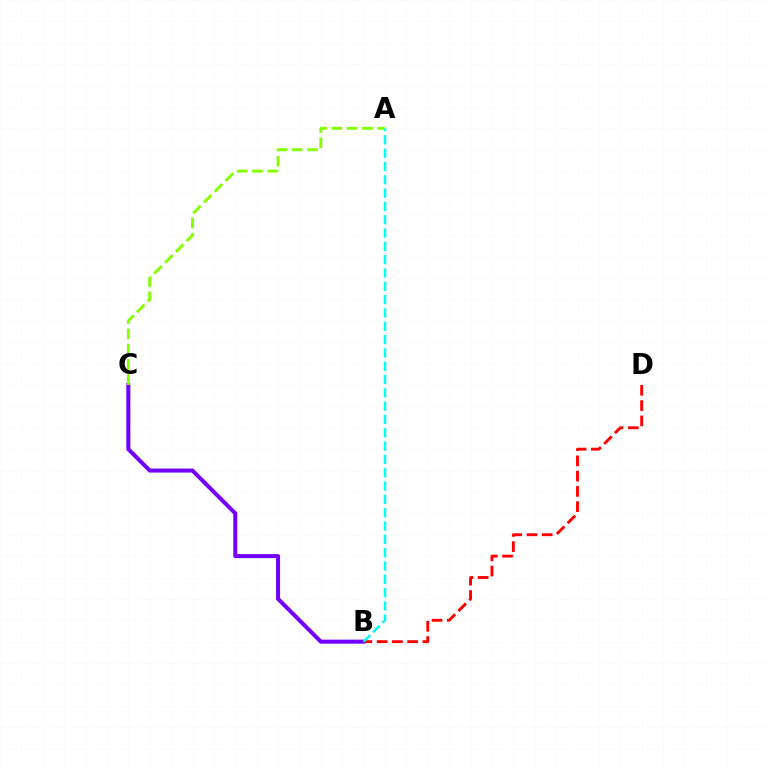{('B', 'D'): [{'color': '#ff0000', 'line_style': 'dashed', 'thickness': 2.07}], ('B', 'C'): [{'color': '#7200ff', 'line_style': 'solid', 'thickness': 2.9}], ('A', 'C'): [{'color': '#84ff00', 'line_style': 'dashed', 'thickness': 2.08}], ('A', 'B'): [{'color': '#00fff6', 'line_style': 'dashed', 'thickness': 1.81}]}